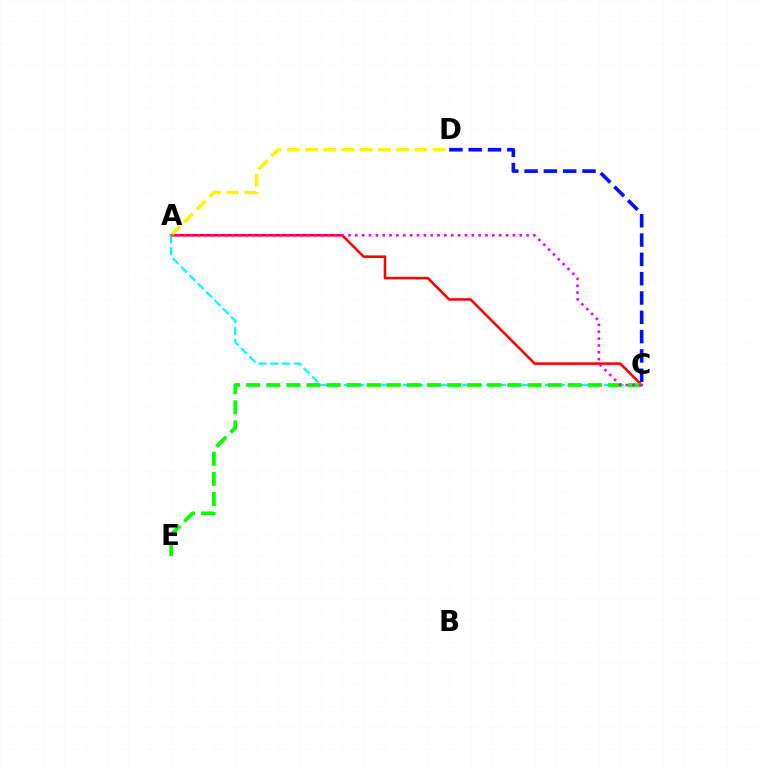{('A', 'C'): [{'color': '#ff0000', 'line_style': 'solid', 'thickness': 1.84}, {'color': '#00fff6', 'line_style': 'dashed', 'thickness': 1.61}, {'color': '#ee00ff', 'line_style': 'dotted', 'thickness': 1.86}], ('C', 'E'): [{'color': '#08ff00', 'line_style': 'dashed', 'thickness': 2.73}], ('A', 'D'): [{'color': '#fcf500', 'line_style': 'dashed', 'thickness': 2.47}], ('C', 'D'): [{'color': '#0010ff', 'line_style': 'dashed', 'thickness': 2.62}]}